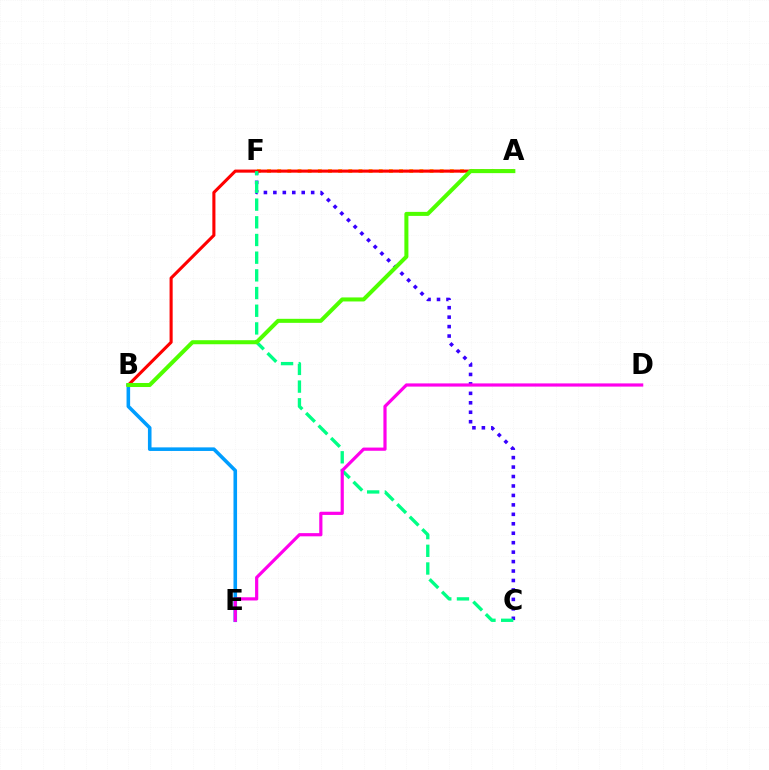{('B', 'E'): [{'color': '#009eff', 'line_style': 'solid', 'thickness': 2.58}], ('A', 'F'): [{'color': '#ffd500', 'line_style': 'dotted', 'thickness': 2.76}], ('C', 'F'): [{'color': '#3700ff', 'line_style': 'dotted', 'thickness': 2.57}, {'color': '#00ff86', 'line_style': 'dashed', 'thickness': 2.4}], ('A', 'B'): [{'color': '#ff0000', 'line_style': 'solid', 'thickness': 2.22}, {'color': '#4fff00', 'line_style': 'solid', 'thickness': 2.9}], ('D', 'E'): [{'color': '#ff00ed', 'line_style': 'solid', 'thickness': 2.3}]}